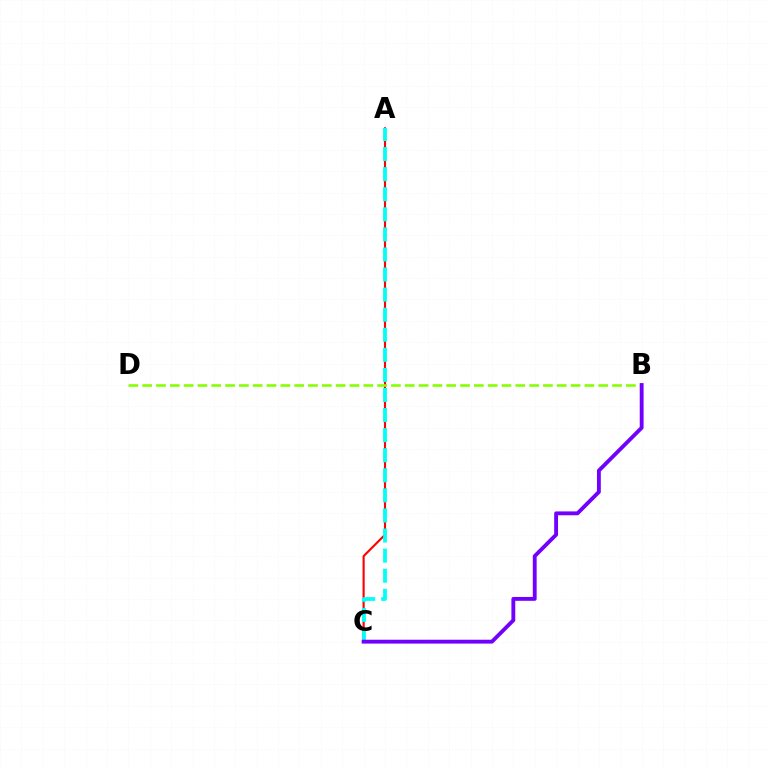{('A', 'C'): [{'color': '#ff0000', 'line_style': 'solid', 'thickness': 1.53}, {'color': '#00fff6', 'line_style': 'dashed', 'thickness': 2.73}], ('B', 'D'): [{'color': '#84ff00', 'line_style': 'dashed', 'thickness': 1.88}], ('B', 'C'): [{'color': '#7200ff', 'line_style': 'solid', 'thickness': 2.77}]}